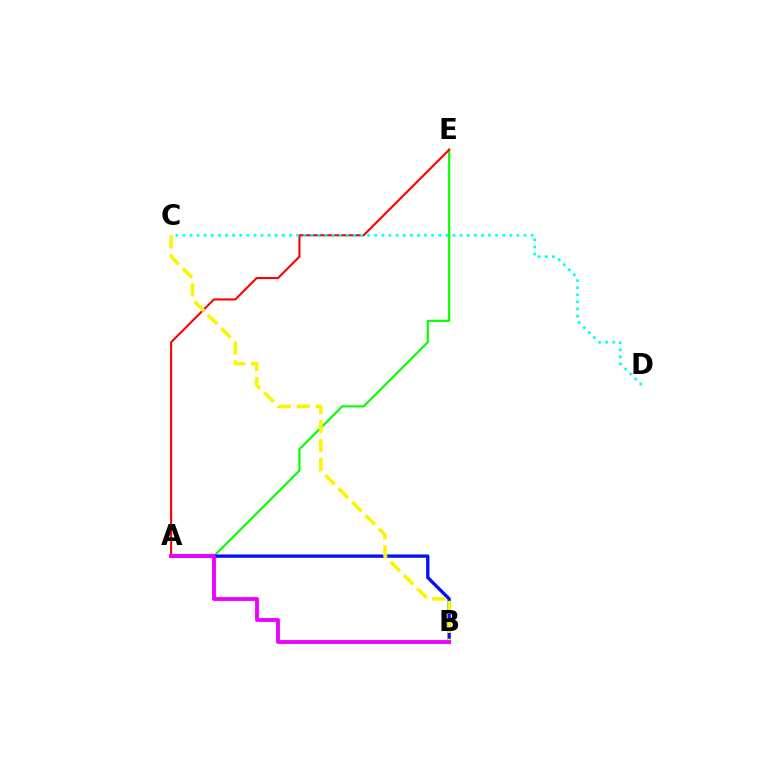{('A', 'E'): [{'color': '#08ff00', 'line_style': 'solid', 'thickness': 1.57}, {'color': '#ff0000', 'line_style': 'solid', 'thickness': 1.5}], ('A', 'B'): [{'color': '#0010ff', 'line_style': 'solid', 'thickness': 2.38}, {'color': '#ee00ff', 'line_style': 'solid', 'thickness': 2.77}], ('B', 'C'): [{'color': '#fcf500', 'line_style': 'dashed', 'thickness': 2.58}], ('C', 'D'): [{'color': '#00fff6', 'line_style': 'dotted', 'thickness': 1.93}]}